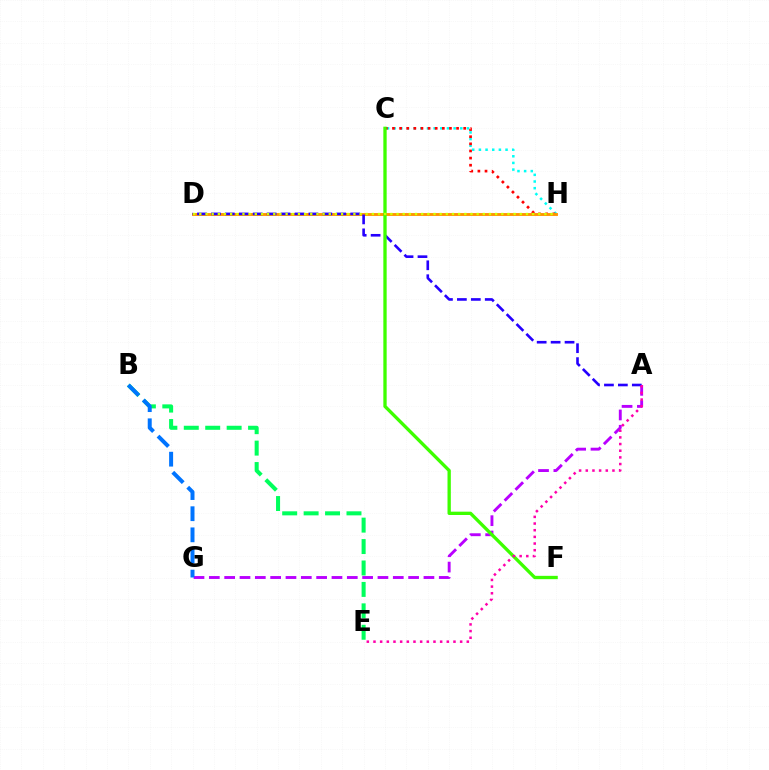{('C', 'H'): [{'color': '#00fff6', 'line_style': 'dotted', 'thickness': 1.81}, {'color': '#ff0000', 'line_style': 'dotted', 'thickness': 1.94}], ('D', 'H'): [{'color': '#ff9400', 'line_style': 'solid', 'thickness': 2.07}, {'color': '#d1ff00', 'line_style': 'dotted', 'thickness': 1.67}], ('A', 'G'): [{'color': '#b900ff', 'line_style': 'dashed', 'thickness': 2.08}], ('A', 'D'): [{'color': '#2500ff', 'line_style': 'dashed', 'thickness': 1.89}], ('B', 'E'): [{'color': '#00ff5c', 'line_style': 'dashed', 'thickness': 2.91}], ('C', 'F'): [{'color': '#3dff00', 'line_style': 'solid', 'thickness': 2.39}], ('B', 'G'): [{'color': '#0074ff', 'line_style': 'dashed', 'thickness': 2.87}], ('A', 'E'): [{'color': '#ff00ac', 'line_style': 'dotted', 'thickness': 1.81}]}